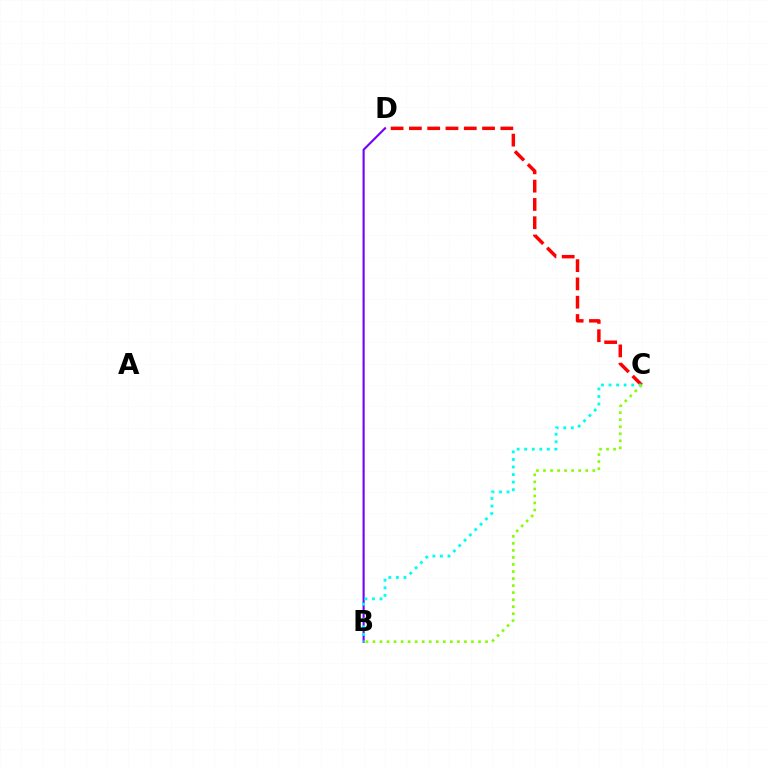{('B', 'D'): [{'color': '#7200ff', 'line_style': 'solid', 'thickness': 1.52}], ('C', 'D'): [{'color': '#ff0000', 'line_style': 'dashed', 'thickness': 2.48}], ('B', 'C'): [{'color': '#00fff6', 'line_style': 'dotted', 'thickness': 2.05}, {'color': '#84ff00', 'line_style': 'dotted', 'thickness': 1.91}]}